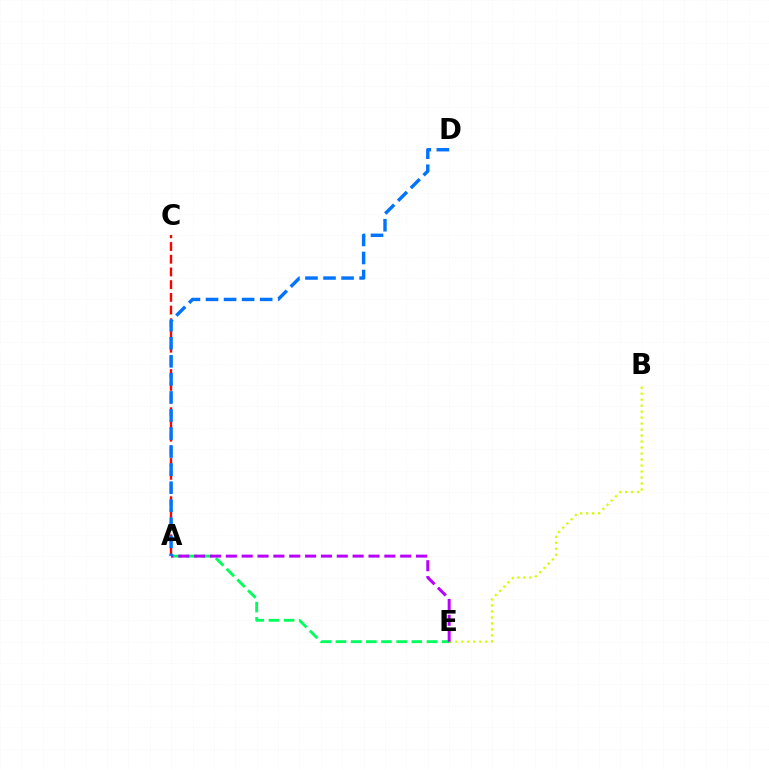{('A', 'E'): [{'color': '#00ff5c', 'line_style': 'dashed', 'thickness': 2.06}, {'color': '#b900ff', 'line_style': 'dashed', 'thickness': 2.15}], ('B', 'E'): [{'color': '#d1ff00', 'line_style': 'dotted', 'thickness': 1.63}], ('A', 'C'): [{'color': '#ff0000', 'line_style': 'dashed', 'thickness': 1.73}], ('A', 'D'): [{'color': '#0074ff', 'line_style': 'dashed', 'thickness': 2.45}]}